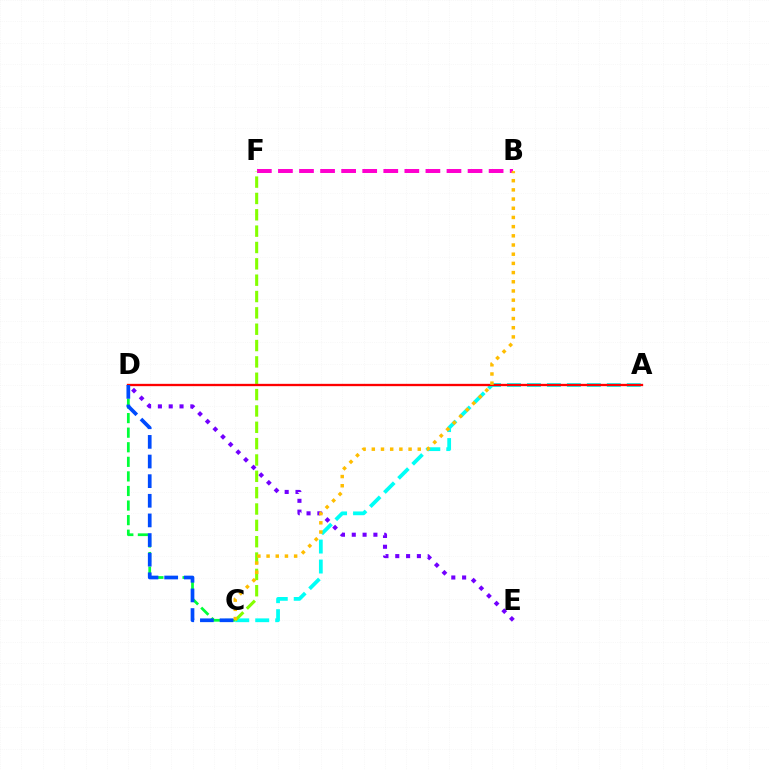{('A', 'C'): [{'color': '#00fff6', 'line_style': 'dashed', 'thickness': 2.71}], ('C', 'D'): [{'color': '#00ff39', 'line_style': 'dashed', 'thickness': 1.98}, {'color': '#004bff', 'line_style': 'dashed', 'thickness': 2.67}], ('B', 'F'): [{'color': '#ff00cf', 'line_style': 'dashed', 'thickness': 2.86}], ('D', 'E'): [{'color': '#7200ff', 'line_style': 'dotted', 'thickness': 2.94}], ('C', 'F'): [{'color': '#84ff00', 'line_style': 'dashed', 'thickness': 2.22}], ('A', 'D'): [{'color': '#ff0000', 'line_style': 'solid', 'thickness': 1.67}], ('B', 'C'): [{'color': '#ffbd00', 'line_style': 'dotted', 'thickness': 2.5}]}